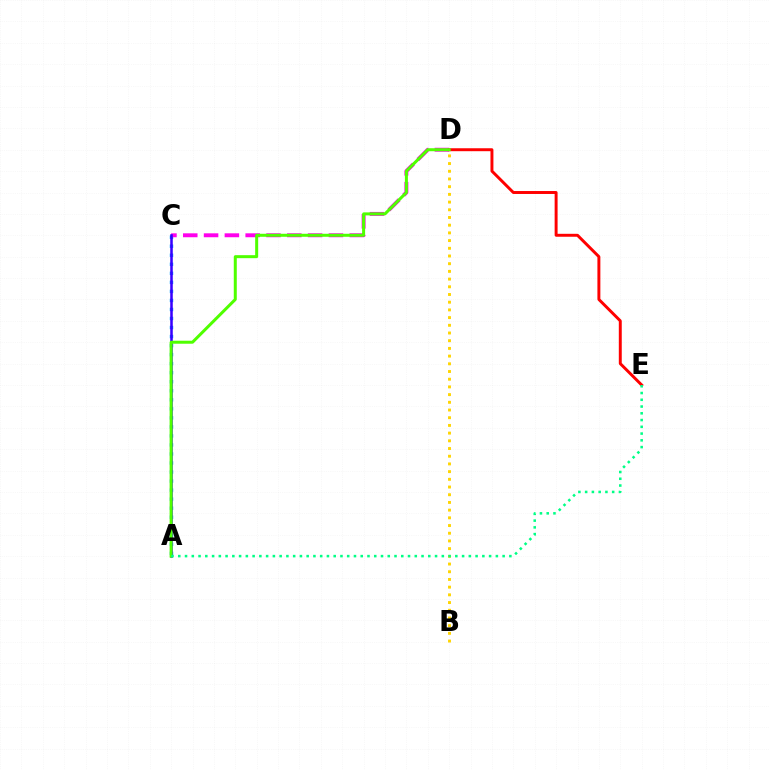{('A', 'C'): [{'color': '#009eff', 'line_style': 'dotted', 'thickness': 2.45}, {'color': '#3700ff', 'line_style': 'solid', 'thickness': 1.82}], ('C', 'D'): [{'color': '#ff00ed', 'line_style': 'dashed', 'thickness': 2.83}], ('D', 'E'): [{'color': '#ff0000', 'line_style': 'solid', 'thickness': 2.12}], ('A', 'D'): [{'color': '#4fff00', 'line_style': 'solid', 'thickness': 2.17}], ('B', 'D'): [{'color': '#ffd500', 'line_style': 'dotted', 'thickness': 2.09}], ('A', 'E'): [{'color': '#00ff86', 'line_style': 'dotted', 'thickness': 1.84}]}